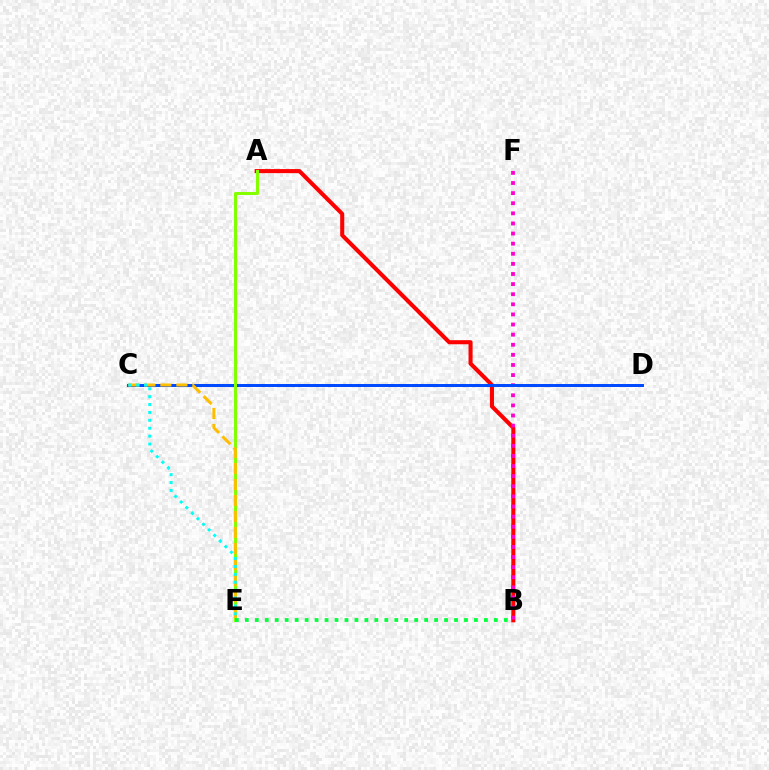{('A', 'B'): [{'color': '#ff0000', 'line_style': 'solid', 'thickness': 2.93}], ('C', 'D'): [{'color': '#7200ff', 'line_style': 'dashed', 'thickness': 1.93}, {'color': '#004bff', 'line_style': 'solid', 'thickness': 2.13}], ('B', 'F'): [{'color': '#ff00cf', 'line_style': 'dotted', 'thickness': 2.75}], ('A', 'E'): [{'color': '#84ff00', 'line_style': 'solid', 'thickness': 2.2}], ('C', 'E'): [{'color': '#ffbd00', 'line_style': 'dashed', 'thickness': 2.17}, {'color': '#00fff6', 'line_style': 'dotted', 'thickness': 2.14}], ('B', 'E'): [{'color': '#00ff39', 'line_style': 'dotted', 'thickness': 2.71}]}